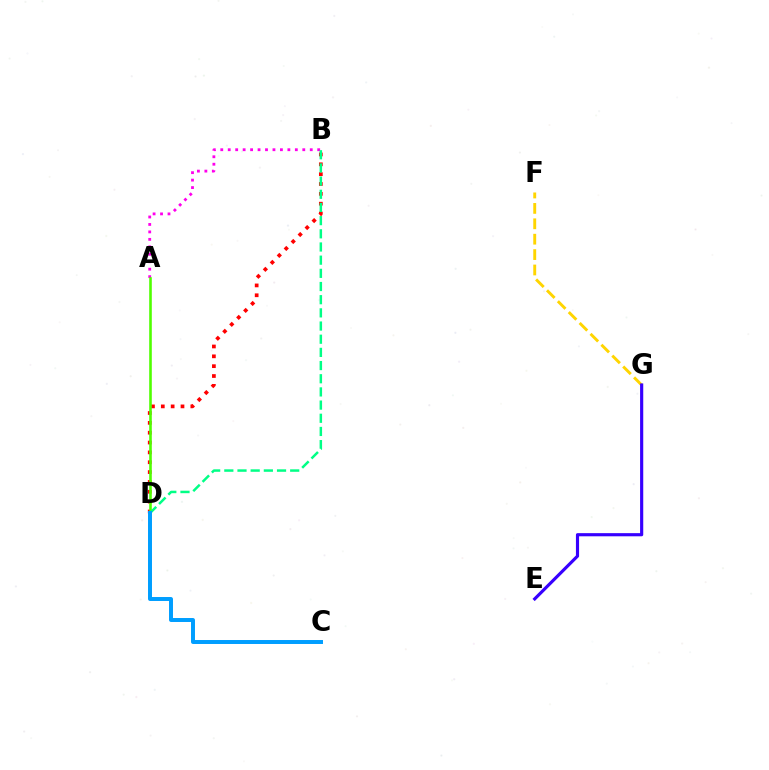{('F', 'G'): [{'color': '#ffd500', 'line_style': 'dashed', 'thickness': 2.09}], ('E', 'G'): [{'color': '#3700ff', 'line_style': 'solid', 'thickness': 2.27}], ('A', 'B'): [{'color': '#ff00ed', 'line_style': 'dotted', 'thickness': 2.03}], ('B', 'D'): [{'color': '#ff0000', 'line_style': 'dotted', 'thickness': 2.68}, {'color': '#00ff86', 'line_style': 'dashed', 'thickness': 1.79}], ('A', 'D'): [{'color': '#4fff00', 'line_style': 'solid', 'thickness': 1.87}], ('C', 'D'): [{'color': '#009eff', 'line_style': 'solid', 'thickness': 2.86}]}